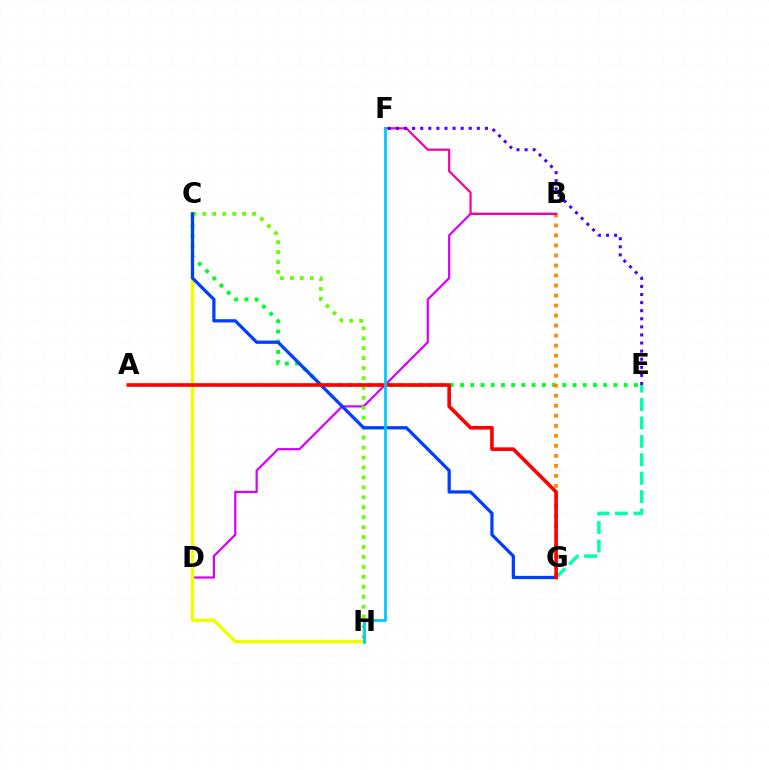{('B', 'D'): [{'color': '#d600ff', 'line_style': 'solid', 'thickness': 1.59}], ('C', 'E'): [{'color': '#00ff27', 'line_style': 'dotted', 'thickness': 2.78}], ('B', 'G'): [{'color': '#ff8800', 'line_style': 'dotted', 'thickness': 2.72}], ('E', 'G'): [{'color': '#00ffaf', 'line_style': 'dashed', 'thickness': 2.5}], ('C', 'H'): [{'color': '#eeff00', 'line_style': 'solid', 'thickness': 2.49}, {'color': '#66ff00', 'line_style': 'dotted', 'thickness': 2.7}], ('B', 'F'): [{'color': '#ff00a0', 'line_style': 'solid', 'thickness': 1.6}], ('E', 'F'): [{'color': '#4f00ff', 'line_style': 'dotted', 'thickness': 2.2}], ('C', 'G'): [{'color': '#003fff', 'line_style': 'solid', 'thickness': 2.34}], ('A', 'G'): [{'color': '#ff0000', 'line_style': 'solid', 'thickness': 2.61}], ('F', 'H'): [{'color': '#00c7ff', 'line_style': 'solid', 'thickness': 1.98}]}